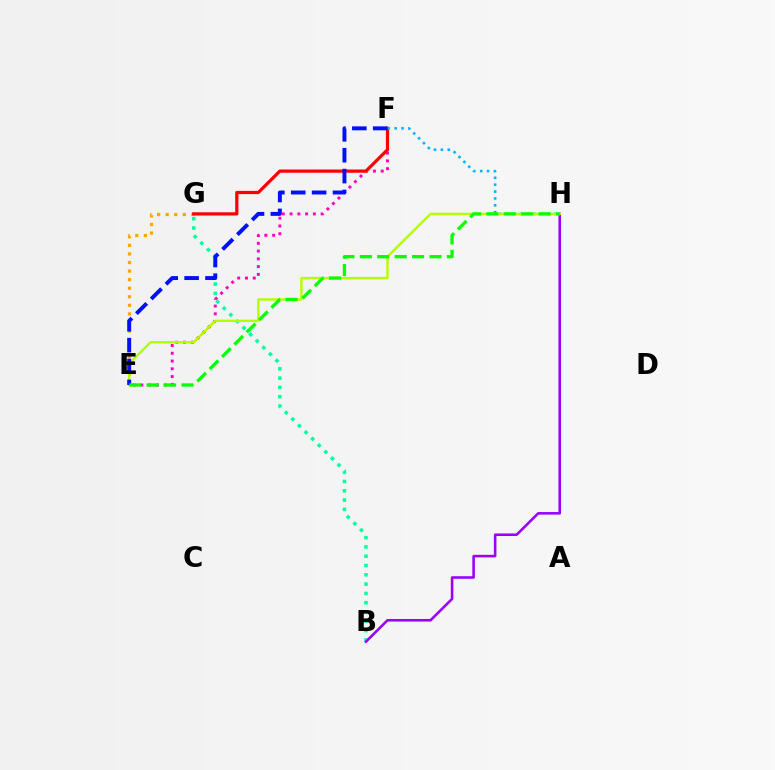{('B', 'G'): [{'color': '#00ff9d', 'line_style': 'dotted', 'thickness': 2.53}], ('E', 'G'): [{'color': '#ffa500', 'line_style': 'dotted', 'thickness': 2.33}], ('E', 'F'): [{'color': '#ff00bd', 'line_style': 'dotted', 'thickness': 2.11}, {'color': '#0010ff', 'line_style': 'dashed', 'thickness': 2.84}], ('F', 'G'): [{'color': '#ff0000', 'line_style': 'solid', 'thickness': 2.33}], ('B', 'H'): [{'color': '#9b00ff', 'line_style': 'solid', 'thickness': 1.86}], ('F', 'H'): [{'color': '#00b5ff', 'line_style': 'dotted', 'thickness': 1.87}], ('E', 'H'): [{'color': '#b3ff00', 'line_style': 'solid', 'thickness': 1.7}, {'color': '#08ff00', 'line_style': 'dashed', 'thickness': 2.37}]}